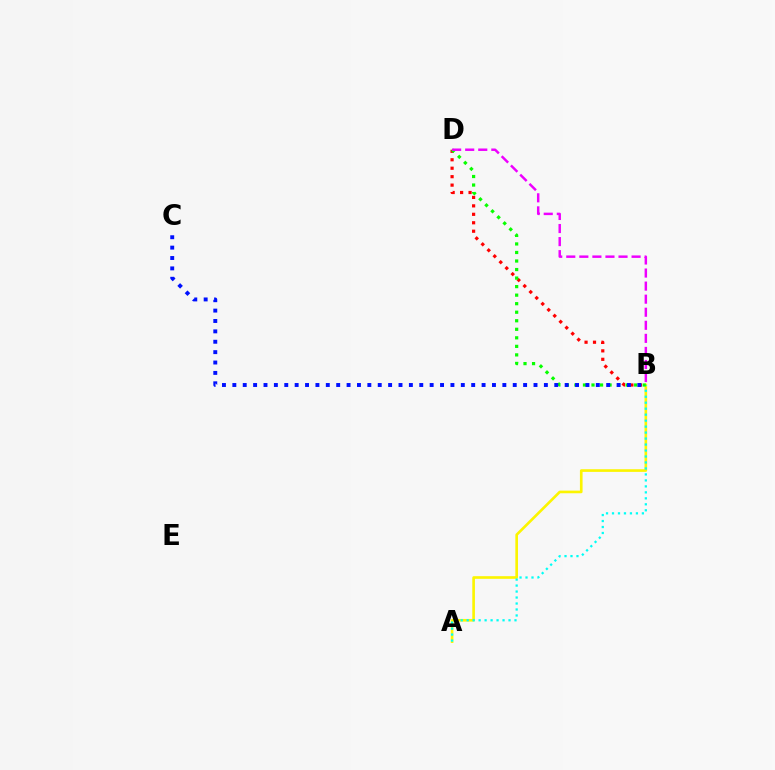{('A', 'B'): [{'color': '#fcf500', 'line_style': 'solid', 'thickness': 1.9}, {'color': '#00fff6', 'line_style': 'dotted', 'thickness': 1.62}], ('B', 'D'): [{'color': '#ff0000', 'line_style': 'dotted', 'thickness': 2.3}, {'color': '#08ff00', 'line_style': 'dotted', 'thickness': 2.32}, {'color': '#ee00ff', 'line_style': 'dashed', 'thickness': 1.77}], ('B', 'C'): [{'color': '#0010ff', 'line_style': 'dotted', 'thickness': 2.82}]}